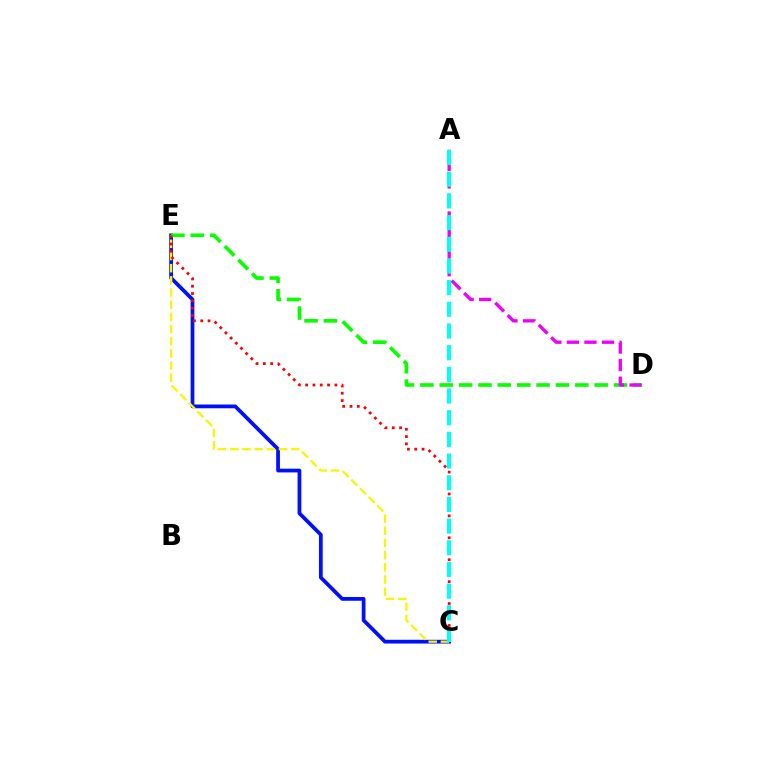{('C', 'E'): [{'color': '#0010ff', 'line_style': 'solid', 'thickness': 2.7}, {'color': '#fcf500', 'line_style': 'dashed', 'thickness': 1.65}, {'color': '#ff0000', 'line_style': 'dotted', 'thickness': 1.98}], ('D', 'E'): [{'color': '#08ff00', 'line_style': 'dashed', 'thickness': 2.63}], ('A', 'D'): [{'color': '#ee00ff', 'line_style': 'dashed', 'thickness': 2.39}], ('A', 'C'): [{'color': '#00fff6', 'line_style': 'dashed', 'thickness': 2.94}]}